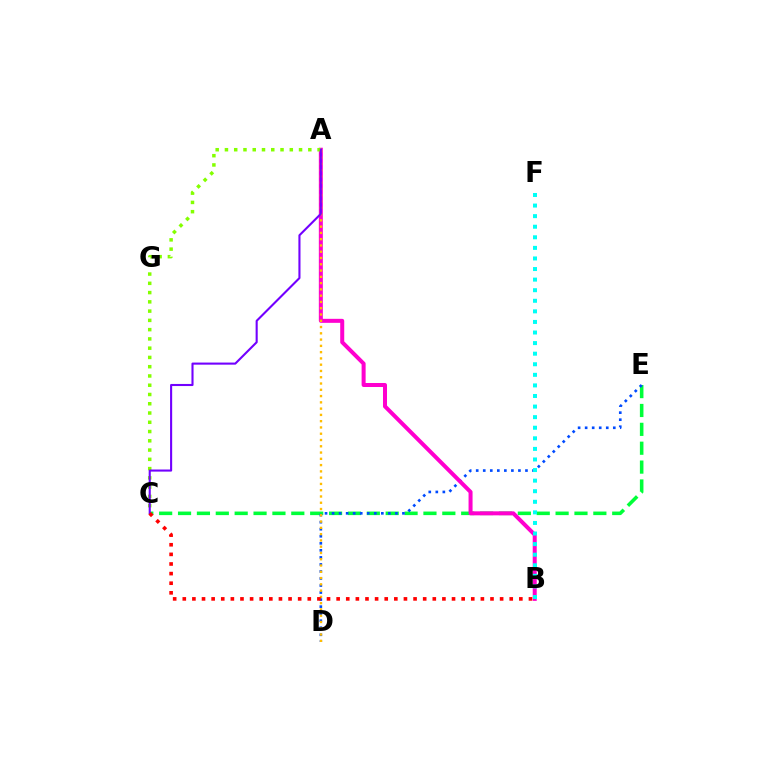{('C', 'E'): [{'color': '#00ff39', 'line_style': 'dashed', 'thickness': 2.56}], ('D', 'E'): [{'color': '#004bff', 'line_style': 'dotted', 'thickness': 1.91}], ('A', 'B'): [{'color': '#ff00cf', 'line_style': 'solid', 'thickness': 2.89}], ('A', 'D'): [{'color': '#ffbd00', 'line_style': 'dotted', 'thickness': 1.71}], ('B', 'F'): [{'color': '#00fff6', 'line_style': 'dotted', 'thickness': 2.87}], ('A', 'C'): [{'color': '#84ff00', 'line_style': 'dotted', 'thickness': 2.52}, {'color': '#7200ff', 'line_style': 'solid', 'thickness': 1.51}], ('B', 'C'): [{'color': '#ff0000', 'line_style': 'dotted', 'thickness': 2.61}]}